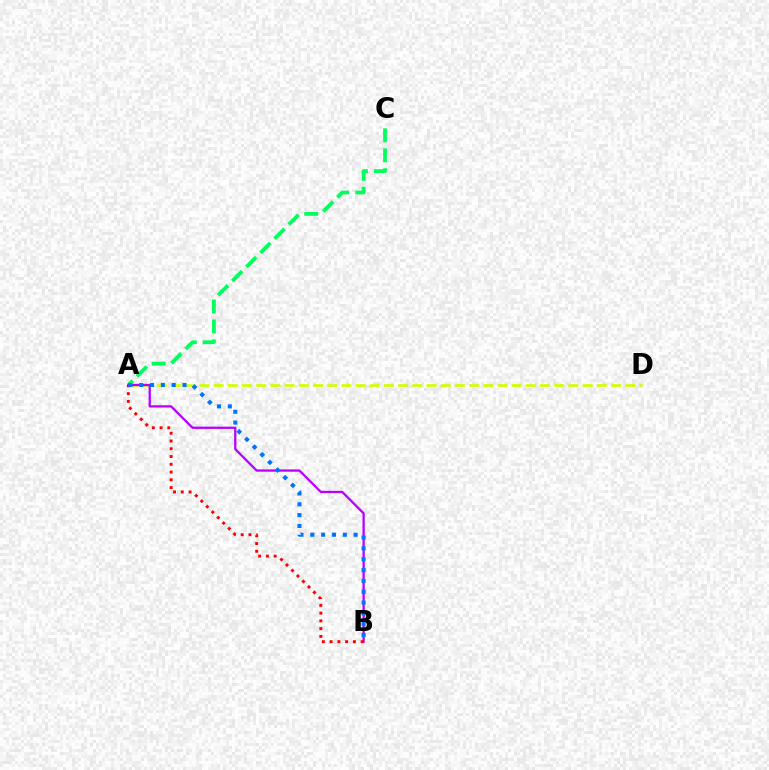{('A', 'C'): [{'color': '#00ff5c', 'line_style': 'dashed', 'thickness': 2.71}], ('A', 'D'): [{'color': '#d1ff00', 'line_style': 'dashed', 'thickness': 1.93}], ('A', 'B'): [{'color': '#b900ff', 'line_style': 'solid', 'thickness': 1.64}, {'color': '#ff0000', 'line_style': 'dotted', 'thickness': 2.11}, {'color': '#0074ff', 'line_style': 'dotted', 'thickness': 2.94}]}